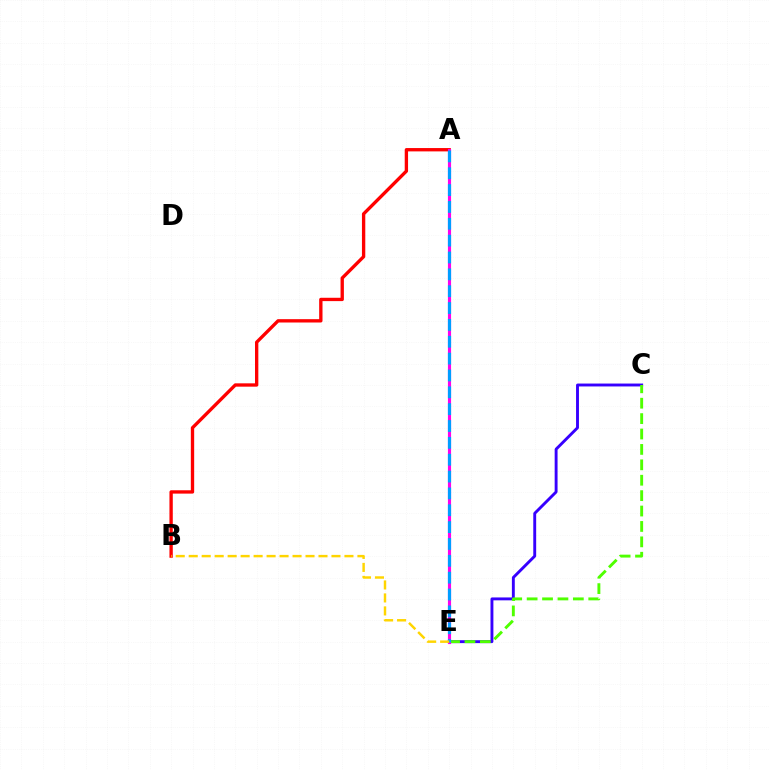{('C', 'E'): [{'color': '#3700ff', 'line_style': 'solid', 'thickness': 2.08}, {'color': '#4fff00', 'line_style': 'dashed', 'thickness': 2.09}], ('A', 'E'): [{'color': '#00ff86', 'line_style': 'dotted', 'thickness': 2.09}, {'color': '#ff00ed', 'line_style': 'solid', 'thickness': 2.26}, {'color': '#009eff', 'line_style': 'dashed', 'thickness': 2.29}], ('A', 'B'): [{'color': '#ff0000', 'line_style': 'solid', 'thickness': 2.4}], ('B', 'E'): [{'color': '#ffd500', 'line_style': 'dashed', 'thickness': 1.76}]}